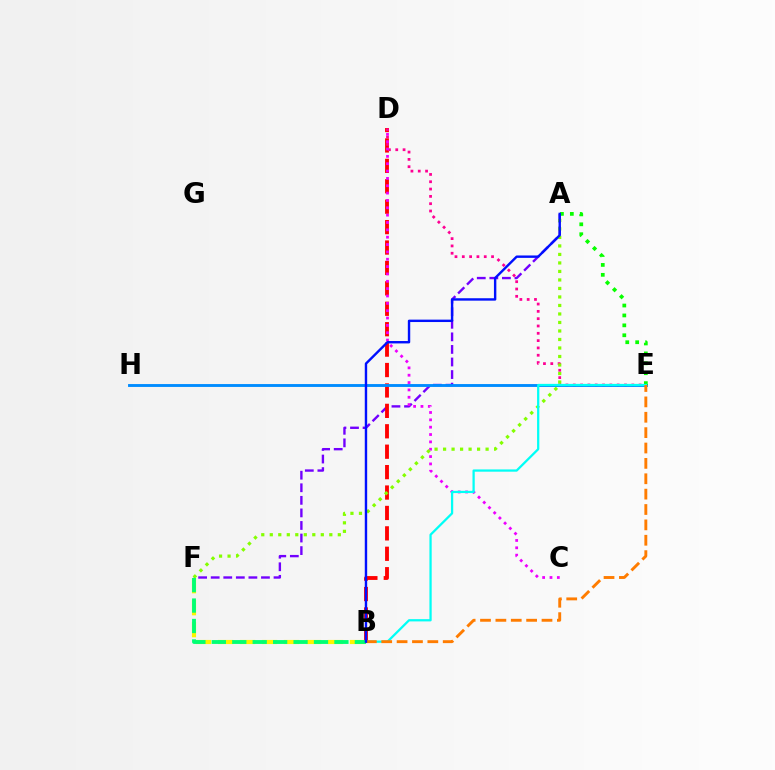{('A', 'F'): [{'color': '#7200ff', 'line_style': 'dashed', 'thickness': 1.71}, {'color': '#84ff00', 'line_style': 'dotted', 'thickness': 2.31}], ('B', 'D'): [{'color': '#ff0000', 'line_style': 'dashed', 'thickness': 2.77}], ('D', 'E'): [{'color': '#ff0094', 'line_style': 'dotted', 'thickness': 1.99}], ('E', 'H'): [{'color': '#008cff', 'line_style': 'solid', 'thickness': 2.08}], ('C', 'D'): [{'color': '#ee00ff', 'line_style': 'dotted', 'thickness': 2.0}], ('B', 'F'): [{'color': '#fcf500', 'line_style': 'dashed', 'thickness': 2.99}, {'color': '#00ff74', 'line_style': 'dashed', 'thickness': 2.78}], ('A', 'E'): [{'color': '#08ff00', 'line_style': 'dotted', 'thickness': 2.69}], ('B', 'E'): [{'color': '#00fff6', 'line_style': 'solid', 'thickness': 1.62}, {'color': '#ff7c00', 'line_style': 'dashed', 'thickness': 2.09}], ('A', 'B'): [{'color': '#0010ff', 'line_style': 'solid', 'thickness': 1.73}]}